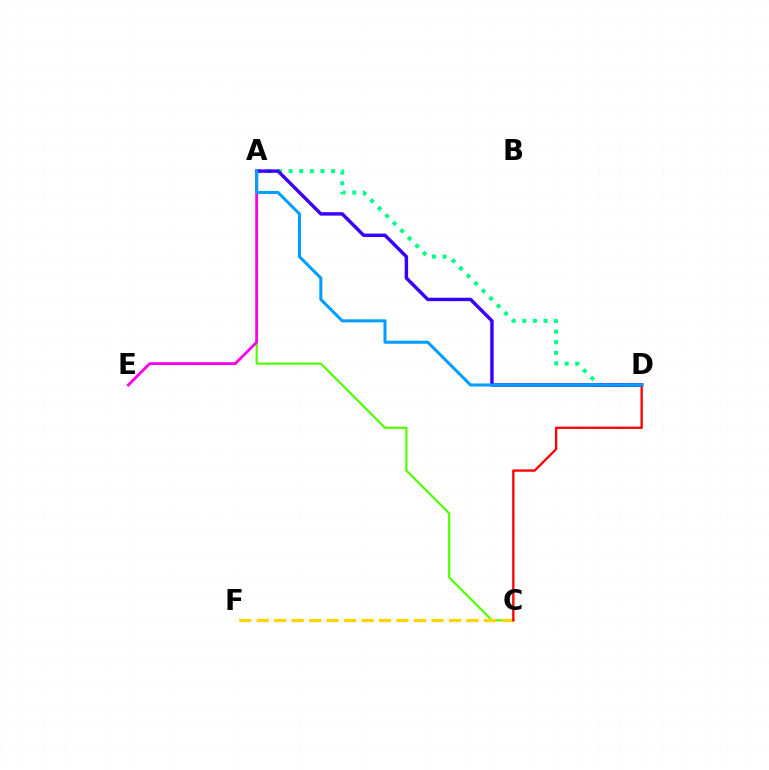{('A', 'D'): [{'color': '#00ff86', 'line_style': 'dotted', 'thickness': 2.89}, {'color': '#3700ff', 'line_style': 'solid', 'thickness': 2.47}, {'color': '#009eff', 'line_style': 'solid', 'thickness': 2.2}], ('A', 'C'): [{'color': '#4fff00', 'line_style': 'solid', 'thickness': 1.56}], ('C', 'F'): [{'color': '#ffd500', 'line_style': 'dashed', 'thickness': 2.37}], ('C', 'D'): [{'color': '#ff0000', 'line_style': 'solid', 'thickness': 1.68}], ('A', 'E'): [{'color': '#ff00ed', 'line_style': 'solid', 'thickness': 2.05}]}